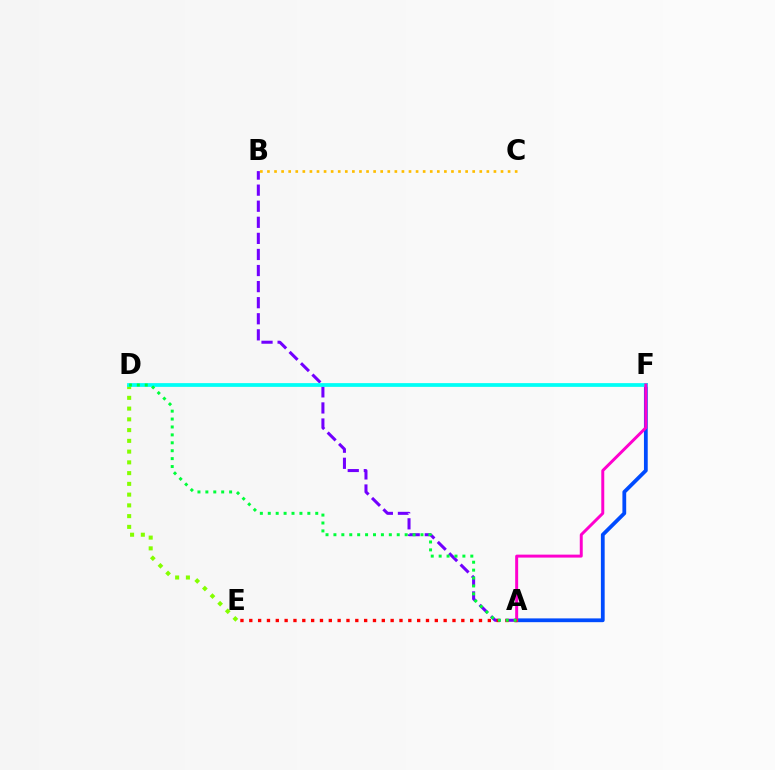{('D', 'E'): [{'color': '#84ff00', 'line_style': 'dotted', 'thickness': 2.92}], ('A', 'F'): [{'color': '#004bff', 'line_style': 'solid', 'thickness': 2.72}, {'color': '#ff00cf', 'line_style': 'solid', 'thickness': 2.13}], ('A', 'B'): [{'color': '#7200ff', 'line_style': 'dashed', 'thickness': 2.18}], ('D', 'F'): [{'color': '#00fff6', 'line_style': 'solid', 'thickness': 2.69}], ('A', 'E'): [{'color': '#ff0000', 'line_style': 'dotted', 'thickness': 2.4}], ('B', 'C'): [{'color': '#ffbd00', 'line_style': 'dotted', 'thickness': 1.92}], ('A', 'D'): [{'color': '#00ff39', 'line_style': 'dotted', 'thickness': 2.15}]}